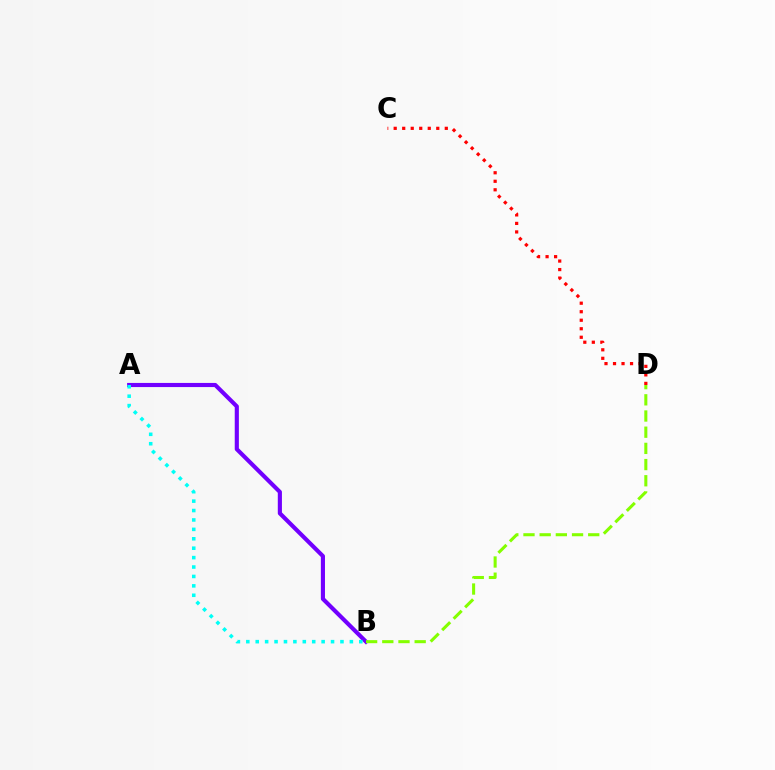{('C', 'D'): [{'color': '#ff0000', 'line_style': 'dotted', 'thickness': 2.31}], ('A', 'B'): [{'color': '#7200ff', 'line_style': 'solid', 'thickness': 2.98}, {'color': '#00fff6', 'line_style': 'dotted', 'thickness': 2.56}], ('B', 'D'): [{'color': '#84ff00', 'line_style': 'dashed', 'thickness': 2.2}]}